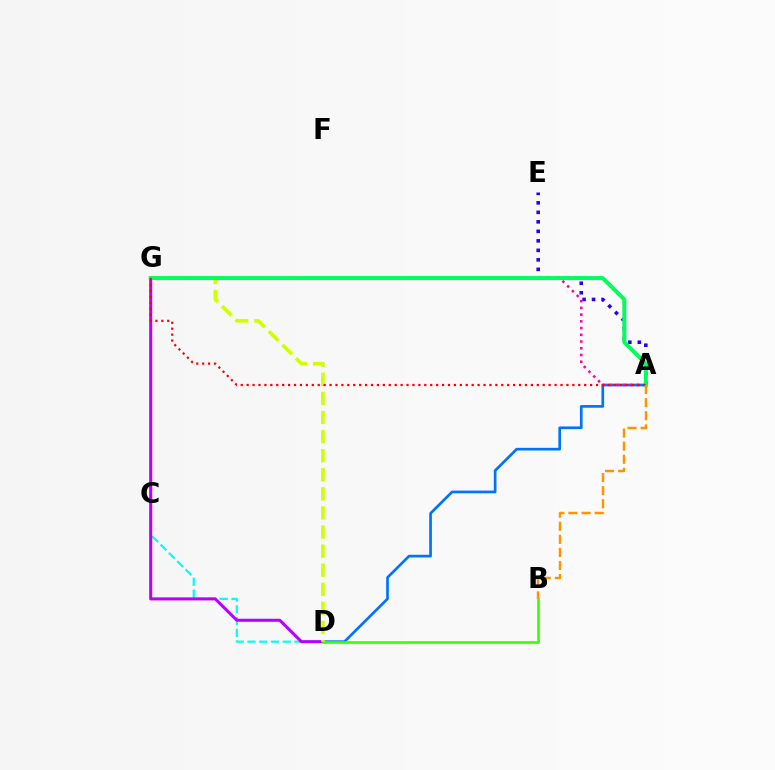{('A', 'E'): [{'color': '#2500ff', 'line_style': 'dotted', 'thickness': 2.58}], ('A', 'D'): [{'color': '#0074ff', 'line_style': 'solid', 'thickness': 1.94}], ('A', 'G'): [{'color': '#ff00ac', 'line_style': 'dotted', 'thickness': 1.83}, {'color': '#00ff5c', 'line_style': 'solid', 'thickness': 2.88}, {'color': '#ff0000', 'line_style': 'dotted', 'thickness': 1.61}], ('C', 'D'): [{'color': '#00fff6', 'line_style': 'dashed', 'thickness': 1.6}], ('D', 'G'): [{'color': '#b900ff', 'line_style': 'solid', 'thickness': 2.19}, {'color': '#d1ff00', 'line_style': 'dashed', 'thickness': 2.59}], ('B', 'D'): [{'color': '#3dff00', 'line_style': 'solid', 'thickness': 1.93}], ('A', 'B'): [{'color': '#ff9400', 'line_style': 'dashed', 'thickness': 1.78}]}